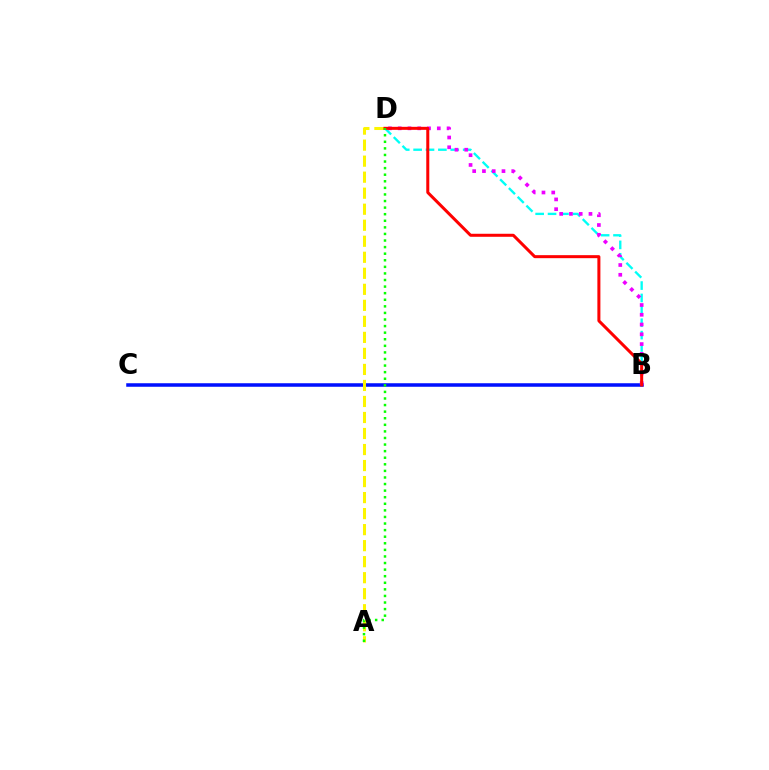{('B', 'C'): [{'color': '#0010ff', 'line_style': 'solid', 'thickness': 2.54}], ('B', 'D'): [{'color': '#00fff6', 'line_style': 'dashed', 'thickness': 1.68}, {'color': '#ee00ff', 'line_style': 'dotted', 'thickness': 2.65}, {'color': '#ff0000', 'line_style': 'solid', 'thickness': 2.17}], ('A', 'D'): [{'color': '#fcf500', 'line_style': 'dashed', 'thickness': 2.18}, {'color': '#08ff00', 'line_style': 'dotted', 'thickness': 1.79}]}